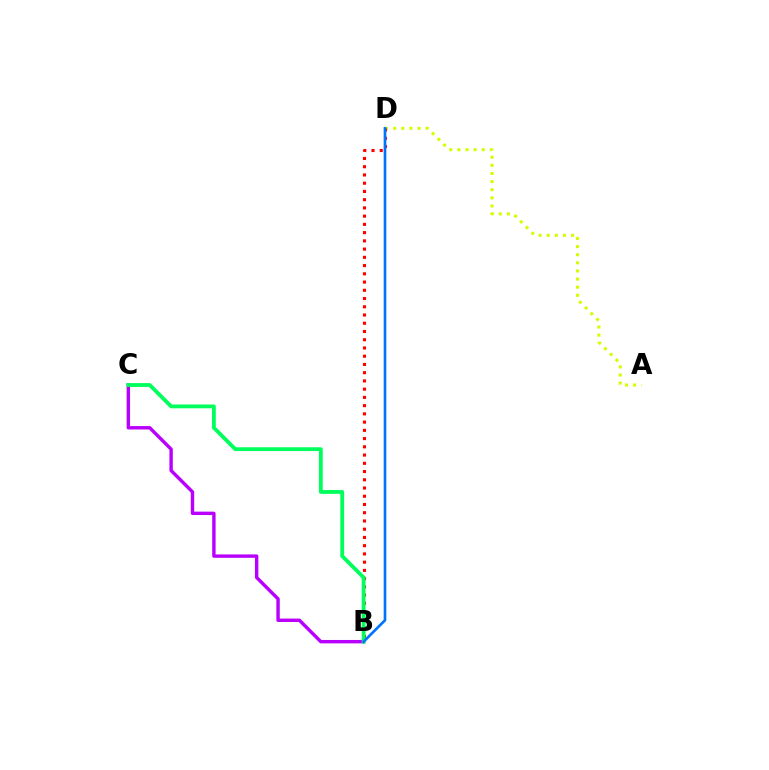{('A', 'D'): [{'color': '#d1ff00', 'line_style': 'dotted', 'thickness': 2.21}], ('B', 'D'): [{'color': '#ff0000', 'line_style': 'dotted', 'thickness': 2.24}, {'color': '#0074ff', 'line_style': 'solid', 'thickness': 1.92}], ('B', 'C'): [{'color': '#b900ff', 'line_style': 'solid', 'thickness': 2.45}, {'color': '#00ff5c', 'line_style': 'solid', 'thickness': 2.75}]}